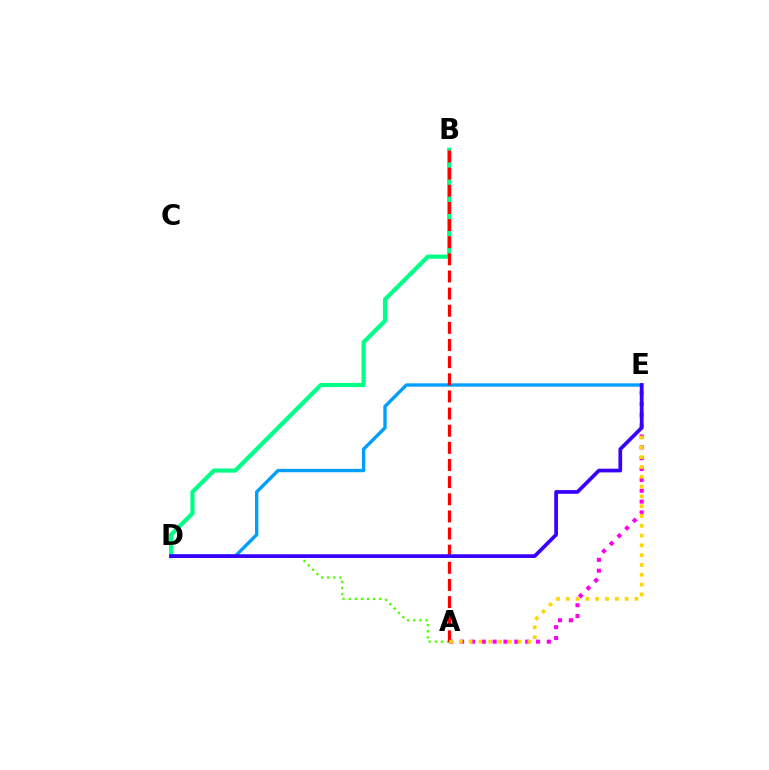{('A', 'D'): [{'color': '#4fff00', 'line_style': 'dotted', 'thickness': 1.66}], ('B', 'D'): [{'color': '#00ff86', 'line_style': 'solid', 'thickness': 3.0}], ('A', 'E'): [{'color': '#ff00ed', 'line_style': 'dotted', 'thickness': 2.95}, {'color': '#ffd500', 'line_style': 'dotted', 'thickness': 2.66}], ('D', 'E'): [{'color': '#009eff', 'line_style': 'solid', 'thickness': 2.42}, {'color': '#3700ff', 'line_style': 'solid', 'thickness': 2.67}], ('A', 'B'): [{'color': '#ff0000', 'line_style': 'dashed', 'thickness': 2.33}]}